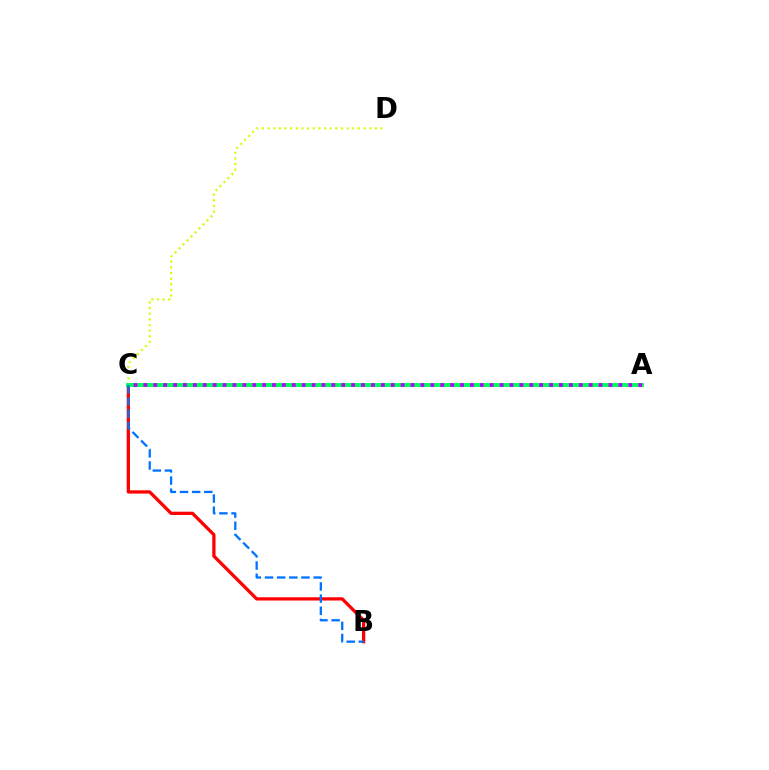{('C', 'D'): [{'color': '#d1ff00', 'line_style': 'dotted', 'thickness': 1.53}], ('B', 'C'): [{'color': '#ff0000', 'line_style': 'solid', 'thickness': 2.35}, {'color': '#0074ff', 'line_style': 'dashed', 'thickness': 1.65}], ('A', 'C'): [{'color': '#00ff5c', 'line_style': 'solid', 'thickness': 2.82}, {'color': '#b900ff', 'line_style': 'dotted', 'thickness': 2.69}]}